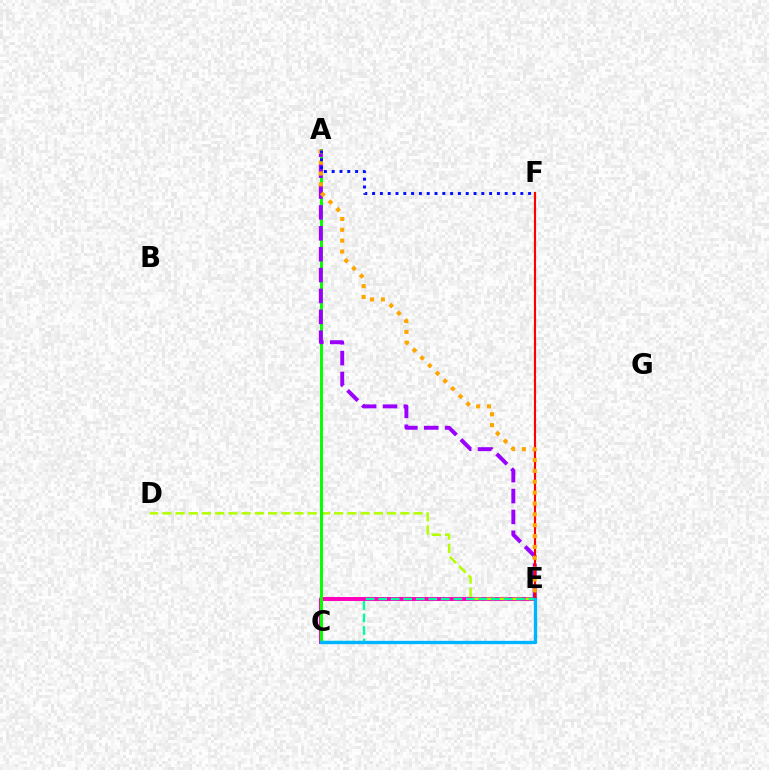{('C', 'E'): [{'color': '#ff00bd', 'line_style': 'solid', 'thickness': 2.86}, {'color': '#00ff9d', 'line_style': 'dashed', 'thickness': 1.7}, {'color': '#00b5ff', 'line_style': 'solid', 'thickness': 2.4}], ('D', 'E'): [{'color': '#b3ff00', 'line_style': 'dashed', 'thickness': 1.8}], ('A', 'C'): [{'color': '#08ff00', 'line_style': 'solid', 'thickness': 2.16}], ('A', 'E'): [{'color': '#9b00ff', 'line_style': 'dashed', 'thickness': 2.84}, {'color': '#ffa500', 'line_style': 'dotted', 'thickness': 2.95}], ('E', 'F'): [{'color': '#ff0000', 'line_style': 'solid', 'thickness': 1.54}], ('A', 'F'): [{'color': '#0010ff', 'line_style': 'dotted', 'thickness': 2.12}]}